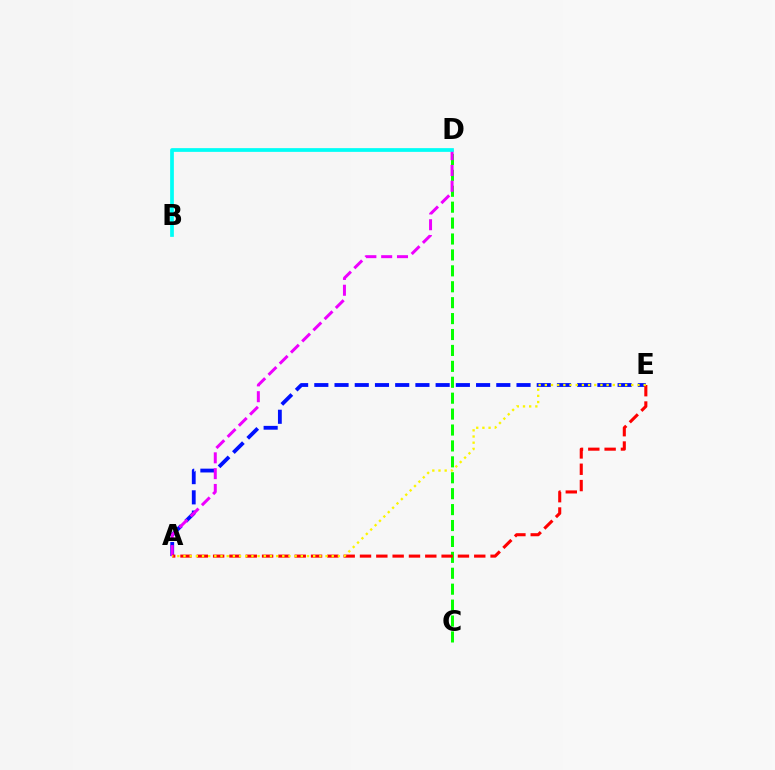{('A', 'E'): [{'color': '#0010ff', 'line_style': 'dashed', 'thickness': 2.75}, {'color': '#ff0000', 'line_style': 'dashed', 'thickness': 2.22}, {'color': '#fcf500', 'line_style': 'dotted', 'thickness': 1.68}], ('C', 'D'): [{'color': '#08ff00', 'line_style': 'dashed', 'thickness': 2.16}], ('A', 'D'): [{'color': '#ee00ff', 'line_style': 'dashed', 'thickness': 2.15}], ('B', 'D'): [{'color': '#00fff6', 'line_style': 'solid', 'thickness': 2.68}]}